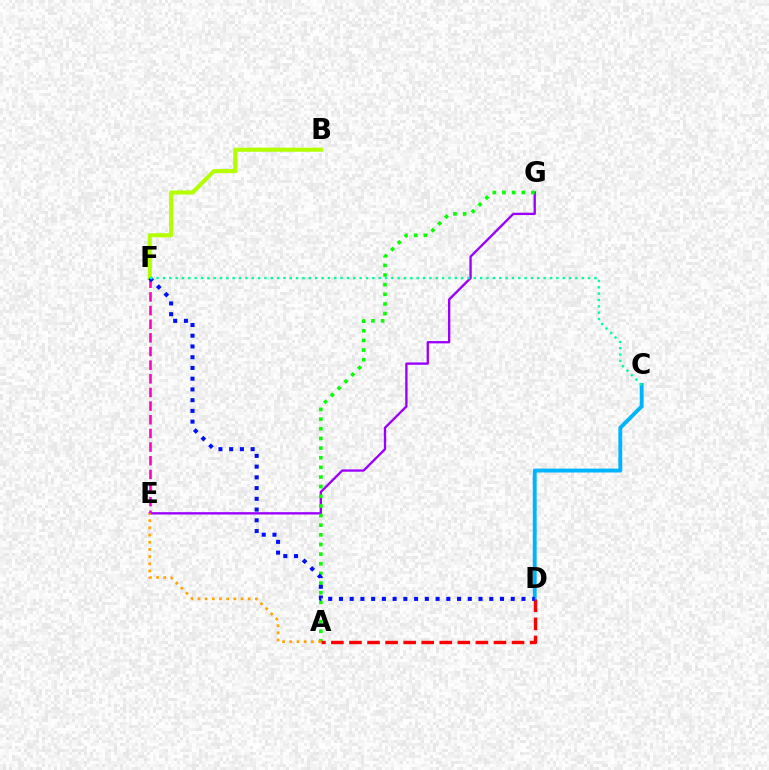{('E', 'G'): [{'color': '#9b00ff', 'line_style': 'solid', 'thickness': 1.69}], ('C', 'D'): [{'color': '#00b5ff', 'line_style': 'solid', 'thickness': 2.8}], ('A', 'G'): [{'color': '#08ff00', 'line_style': 'dotted', 'thickness': 2.62}], ('A', 'D'): [{'color': '#ff0000', 'line_style': 'dashed', 'thickness': 2.45}], ('E', 'F'): [{'color': '#ff00bd', 'line_style': 'dashed', 'thickness': 1.85}], ('B', 'F'): [{'color': '#b3ff00', 'line_style': 'solid', 'thickness': 2.94}], ('D', 'F'): [{'color': '#0010ff', 'line_style': 'dotted', 'thickness': 2.92}], ('A', 'E'): [{'color': '#ffa500', 'line_style': 'dotted', 'thickness': 1.95}], ('C', 'F'): [{'color': '#00ff9d', 'line_style': 'dotted', 'thickness': 1.72}]}